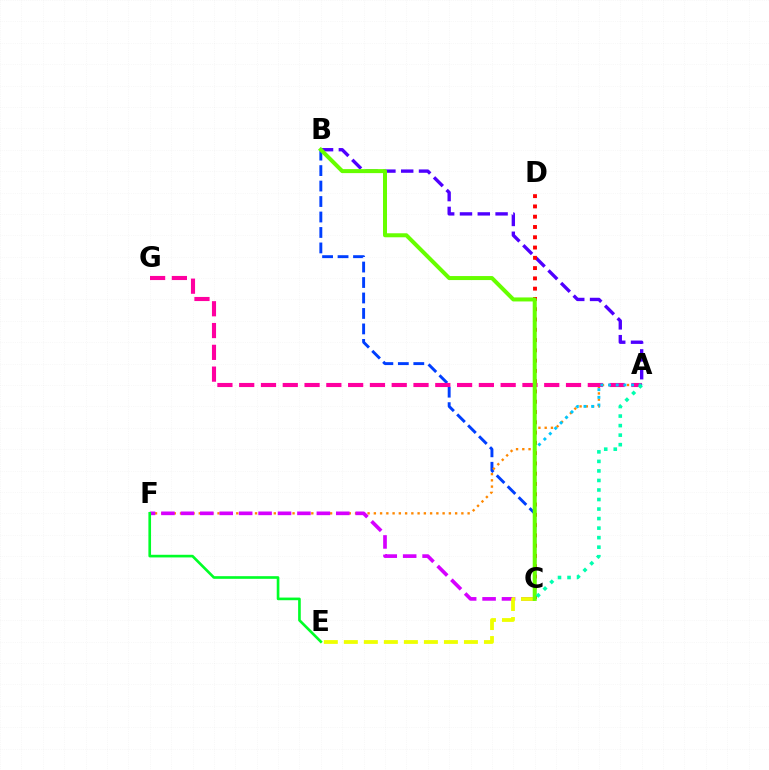{('B', 'C'): [{'color': '#003fff', 'line_style': 'dashed', 'thickness': 2.1}, {'color': '#66ff00', 'line_style': 'solid', 'thickness': 2.89}], ('A', 'F'): [{'color': '#ff8800', 'line_style': 'dotted', 'thickness': 1.7}], ('A', 'G'): [{'color': '#ff00a0', 'line_style': 'dashed', 'thickness': 2.96}], ('C', 'F'): [{'color': '#d600ff', 'line_style': 'dashed', 'thickness': 2.64}], ('A', 'C'): [{'color': '#00c7ff', 'line_style': 'dotted', 'thickness': 2.08}, {'color': '#00ffaf', 'line_style': 'dotted', 'thickness': 2.59}], ('A', 'B'): [{'color': '#4f00ff', 'line_style': 'dashed', 'thickness': 2.42}], ('C', 'D'): [{'color': '#ff0000', 'line_style': 'dotted', 'thickness': 2.79}], ('E', 'F'): [{'color': '#00ff27', 'line_style': 'solid', 'thickness': 1.91}], ('C', 'E'): [{'color': '#eeff00', 'line_style': 'dashed', 'thickness': 2.72}]}